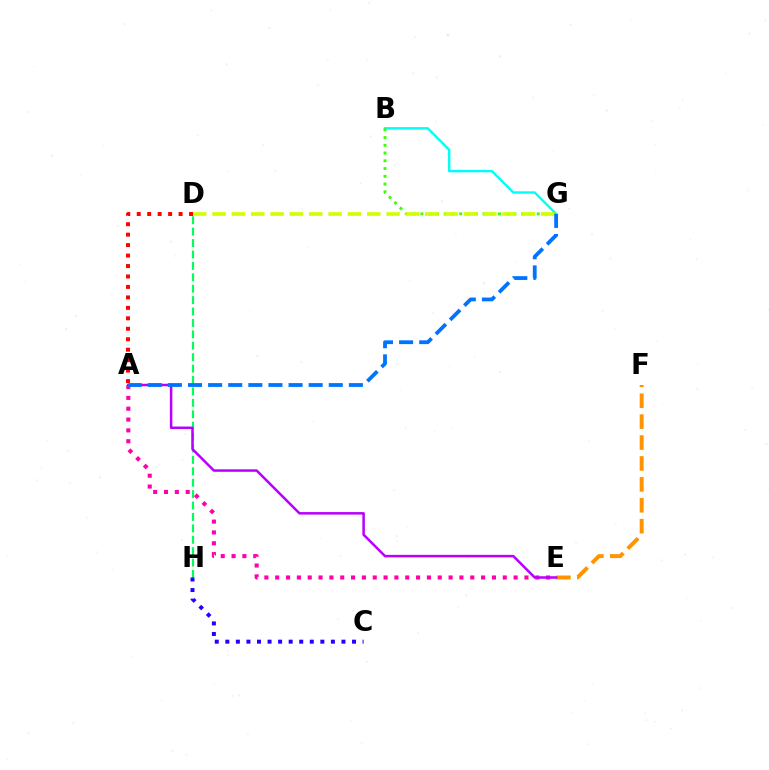{('B', 'G'): [{'color': '#00fff6', 'line_style': 'solid', 'thickness': 1.73}, {'color': '#3dff00', 'line_style': 'dotted', 'thickness': 2.11}], ('A', 'E'): [{'color': '#ff00ac', 'line_style': 'dotted', 'thickness': 2.94}, {'color': '#b900ff', 'line_style': 'solid', 'thickness': 1.81}], ('A', 'D'): [{'color': '#ff0000', 'line_style': 'dotted', 'thickness': 2.84}], ('E', 'F'): [{'color': '#ff9400', 'line_style': 'dashed', 'thickness': 2.84}], ('D', 'H'): [{'color': '#00ff5c', 'line_style': 'dashed', 'thickness': 1.55}], ('D', 'G'): [{'color': '#d1ff00', 'line_style': 'dashed', 'thickness': 2.63}], ('A', 'G'): [{'color': '#0074ff', 'line_style': 'dashed', 'thickness': 2.73}], ('C', 'H'): [{'color': '#2500ff', 'line_style': 'dotted', 'thickness': 2.87}]}